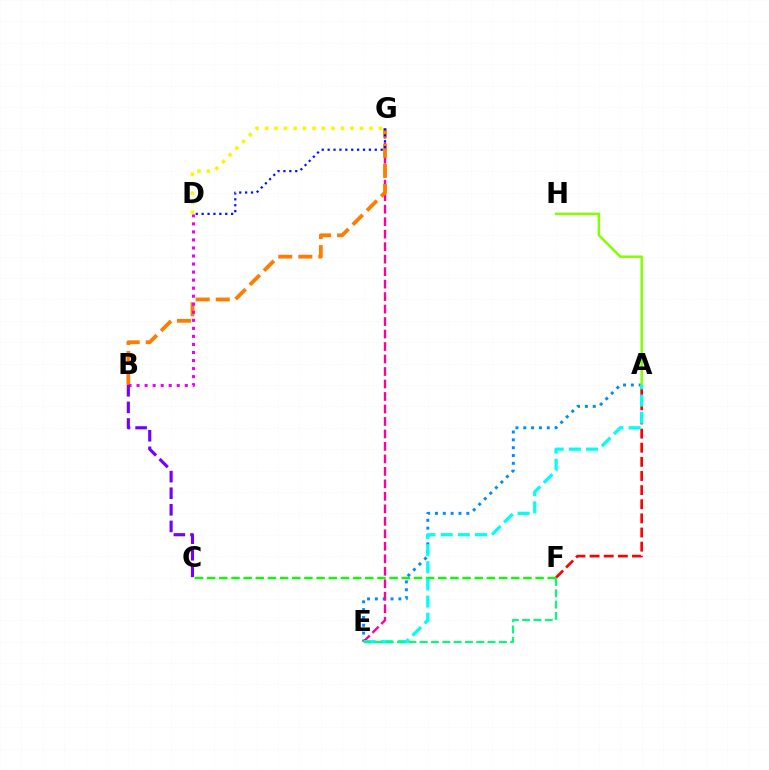{('A', 'E'): [{'color': '#008cff', 'line_style': 'dotted', 'thickness': 2.13}, {'color': '#00fff6', 'line_style': 'dashed', 'thickness': 2.33}], ('E', 'G'): [{'color': '#ff0094', 'line_style': 'dashed', 'thickness': 1.7}], ('C', 'F'): [{'color': '#08ff00', 'line_style': 'dashed', 'thickness': 1.65}], ('A', 'F'): [{'color': '#ff0000', 'line_style': 'dashed', 'thickness': 1.92}], ('B', 'G'): [{'color': '#ff7c00', 'line_style': 'dashed', 'thickness': 2.72}], ('B', 'D'): [{'color': '#ee00ff', 'line_style': 'dotted', 'thickness': 2.18}], ('A', 'H'): [{'color': '#84ff00', 'line_style': 'solid', 'thickness': 1.79}], ('B', 'C'): [{'color': '#7200ff', 'line_style': 'dashed', 'thickness': 2.25}], ('D', 'G'): [{'color': '#0010ff', 'line_style': 'dotted', 'thickness': 1.6}, {'color': '#fcf500', 'line_style': 'dotted', 'thickness': 2.58}], ('E', 'F'): [{'color': '#00ff74', 'line_style': 'dashed', 'thickness': 1.54}]}